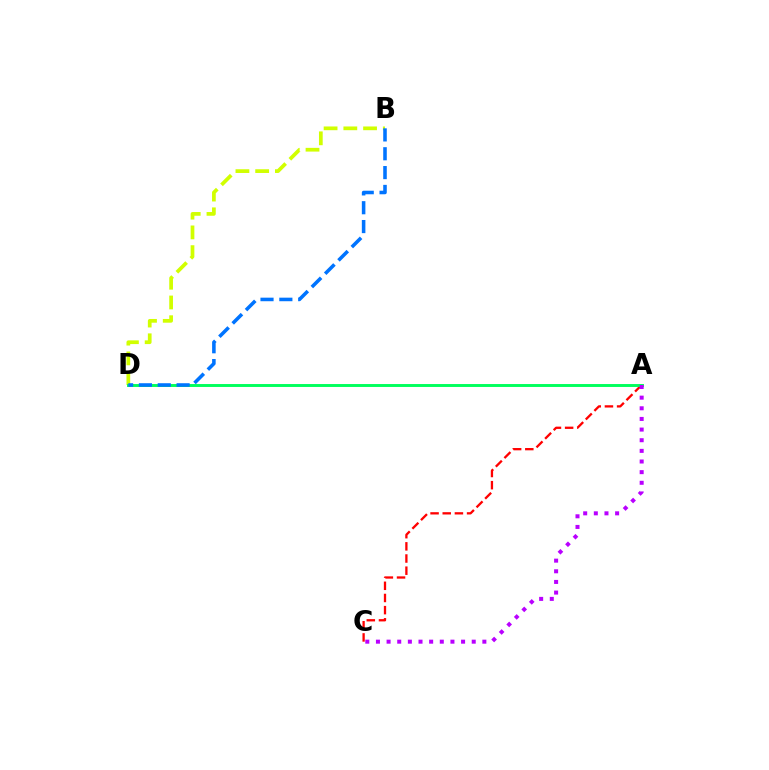{('A', 'C'): [{'color': '#ff0000', 'line_style': 'dashed', 'thickness': 1.65}, {'color': '#b900ff', 'line_style': 'dotted', 'thickness': 2.89}], ('B', 'D'): [{'color': '#d1ff00', 'line_style': 'dashed', 'thickness': 2.68}, {'color': '#0074ff', 'line_style': 'dashed', 'thickness': 2.56}], ('A', 'D'): [{'color': '#00ff5c', 'line_style': 'solid', 'thickness': 2.1}]}